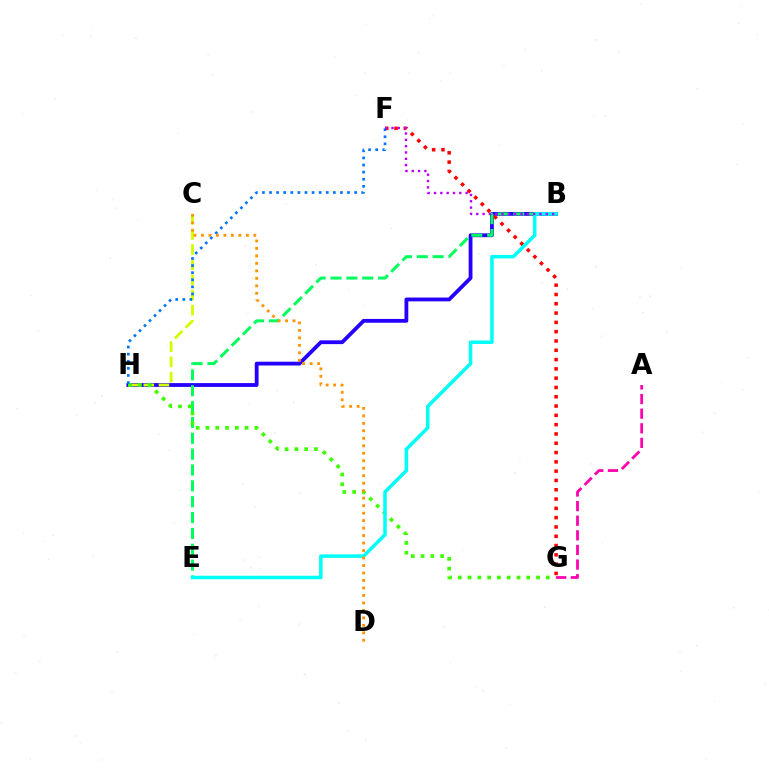{('B', 'H'): [{'color': '#2500ff', 'line_style': 'solid', 'thickness': 2.74}], ('F', 'G'): [{'color': '#ff0000', 'line_style': 'dotted', 'thickness': 2.53}], ('B', 'E'): [{'color': '#00ff5c', 'line_style': 'dashed', 'thickness': 2.15}, {'color': '#00fff6', 'line_style': 'solid', 'thickness': 2.53}], ('C', 'H'): [{'color': '#d1ff00', 'line_style': 'dashed', 'thickness': 2.06}], ('G', 'H'): [{'color': '#3dff00', 'line_style': 'dotted', 'thickness': 2.66}], ('A', 'G'): [{'color': '#ff00ac', 'line_style': 'dashed', 'thickness': 1.99}], ('F', 'H'): [{'color': '#0074ff', 'line_style': 'dotted', 'thickness': 1.93}], ('B', 'F'): [{'color': '#b900ff', 'line_style': 'dotted', 'thickness': 1.72}], ('C', 'D'): [{'color': '#ff9400', 'line_style': 'dotted', 'thickness': 2.03}]}